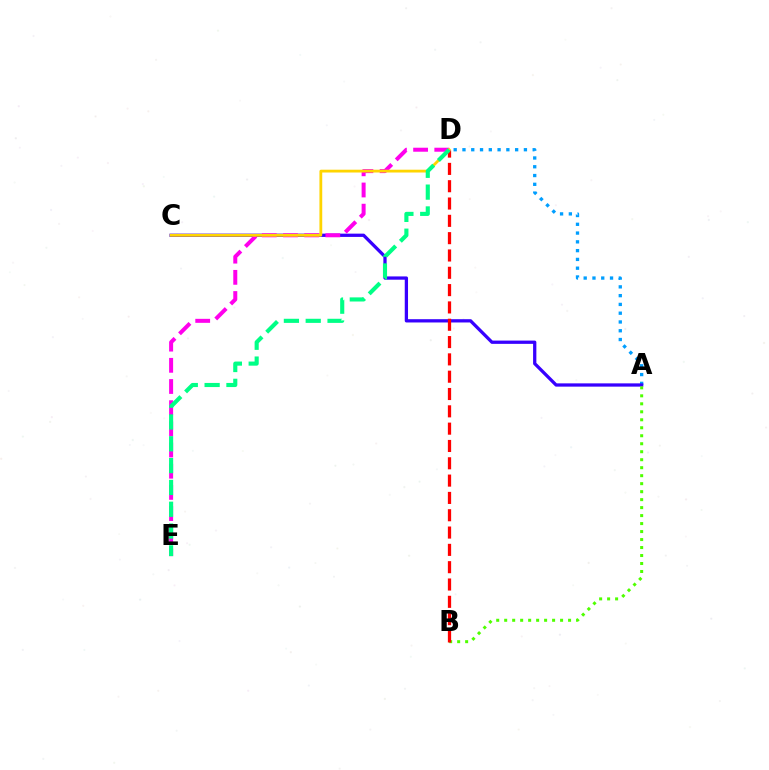{('A', 'D'): [{'color': '#009eff', 'line_style': 'dotted', 'thickness': 2.39}], ('A', 'C'): [{'color': '#3700ff', 'line_style': 'solid', 'thickness': 2.36}], ('D', 'E'): [{'color': '#ff00ed', 'line_style': 'dashed', 'thickness': 2.88}, {'color': '#00ff86', 'line_style': 'dashed', 'thickness': 2.96}], ('C', 'D'): [{'color': '#ffd500', 'line_style': 'solid', 'thickness': 2.02}], ('A', 'B'): [{'color': '#4fff00', 'line_style': 'dotted', 'thickness': 2.17}], ('B', 'D'): [{'color': '#ff0000', 'line_style': 'dashed', 'thickness': 2.35}]}